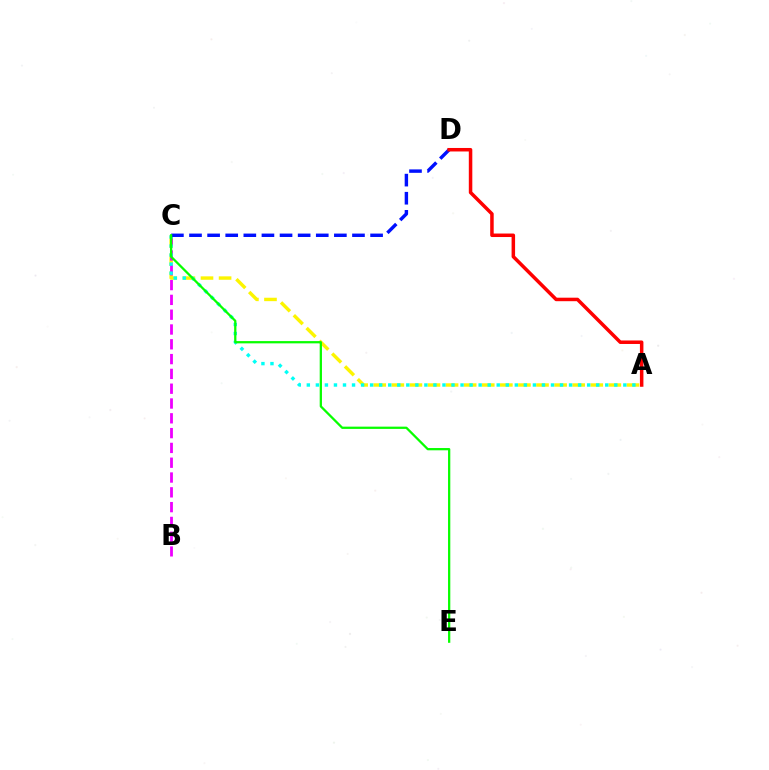{('A', 'C'): [{'color': '#fcf500', 'line_style': 'dashed', 'thickness': 2.46}, {'color': '#00fff6', 'line_style': 'dotted', 'thickness': 2.46}], ('B', 'C'): [{'color': '#ee00ff', 'line_style': 'dashed', 'thickness': 2.01}], ('C', 'D'): [{'color': '#0010ff', 'line_style': 'dashed', 'thickness': 2.46}], ('A', 'D'): [{'color': '#ff0000', 'line_style': 'solid', 'thickness': 2.52}], ('C', 'E'): [{'color': '#08ff00', 'line_style': 'solid', 'thickness': 1.63}]}